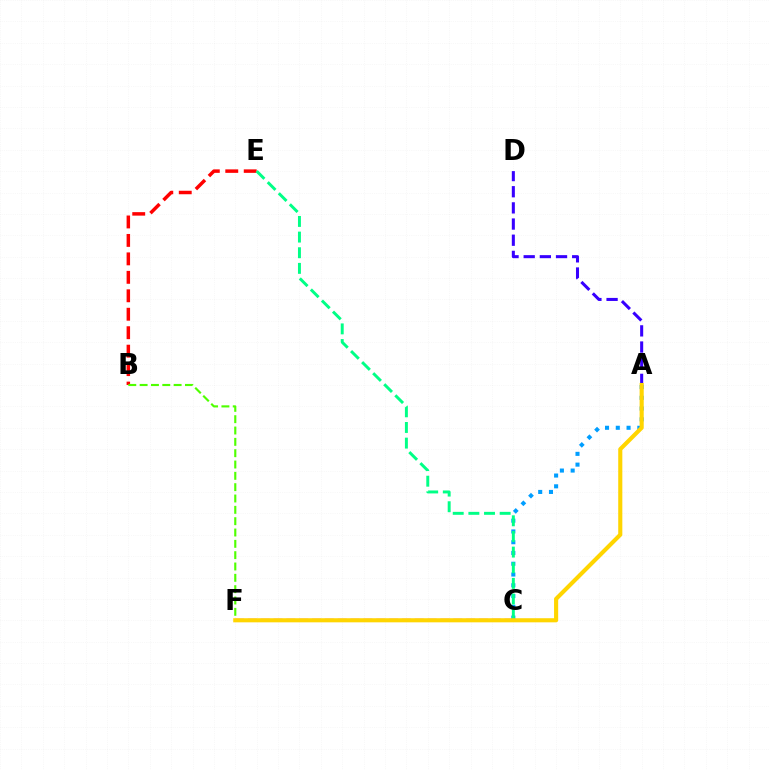{('A', 'C'): [{'color': '#009eff', 'line_style': 'dotted', 'thickness': 2.93}], ('B', 'E'): [{'color': '#ff0000', 'line_style': 'dashed', 'thickness': 2.51}], ('A', 'D'): [{'color': '#3700ff', 'line_style': 'dashed', 'thickness': 2.2}], ('C', 'E'): [{'color': '#00ff86', 'line_style': 'dashed', 'thickness': 2.13}], ('C', 'F'): [{'color': '#ff00ed', 'line_style': 'dashed', 'thickness': 1.74}], ('B', 'F'): [{'color': '#4fff00', 'line_style': 'dashed', 'thickness': 1.54}], ('A', 'F'): [{'color': '#ffd500', 'line_style': 'solid', 'thickness': 2.96}]}